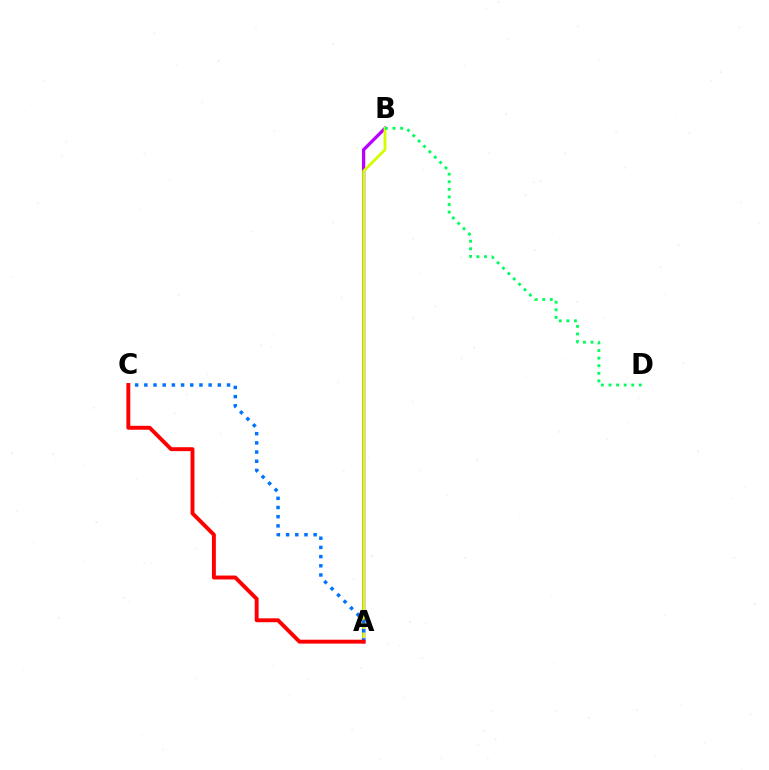{('A', 'B'): [{'color': '#b900ff', 'line_style': 'solid', 'thickness': 2.37}, {'color': '#d1ff00', 'line_style': 'solid', 'thickness': 2.0}], ('A', 'C'): [{'color': '#0074ff', 'line_style': 'dotted', 'thickness': 2.5}, {'color': '#ff0000', 'line_style': 'solid', 'thickness': 2.81}], ('B', 'D'): [{'color': '#00ff5c', 'line_style': 'dotted', 'thickness': 2.06}]}